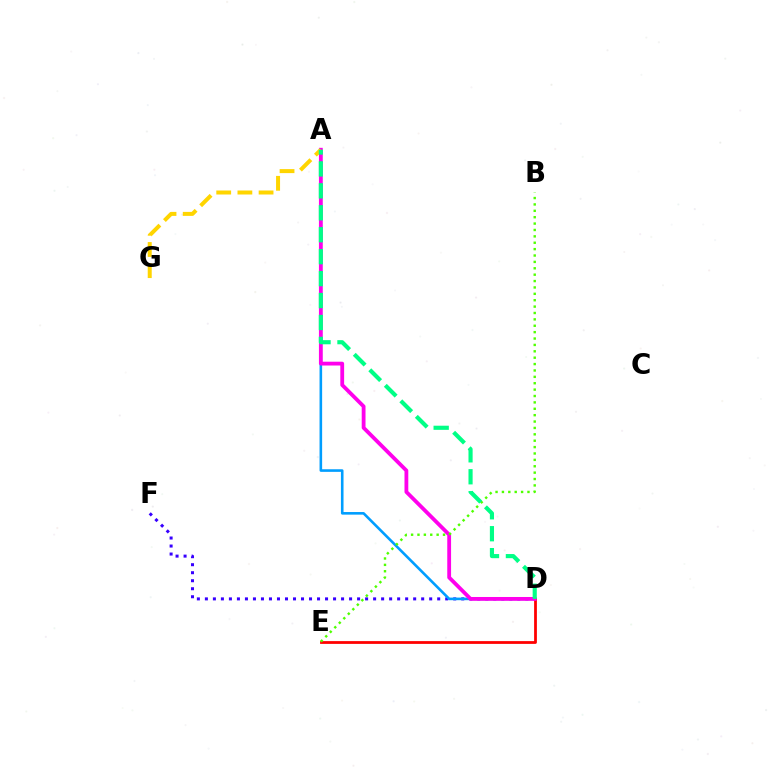{('D', 'F'): [{'color': '#3700ff', 'line_style': 'dotted', 'thickness': 2.18}], ('A', 'D'): [{'color': '#009eff', 'line_style': 'solid', 'thickness': 1.87}, {'color': '#ff00ed', 'line_style': 'solid', 'thickness': 2.74}, {'color': '#00ff86', 'line_style': 'dashed', 'thickness': 2.98}], ('D', 'E'): [{'color': '#ff0000', 'line_style': 'solid', 'thickness': 2.0}], ('A', 'G'): [{'color': '#ffd500', 'line_style': 'dashed', 'thickness': 2.88}], ('B', 'E'): [{'color': '#4fff00', 'line_style': 'dotted', 'thickness': 1.74}]}